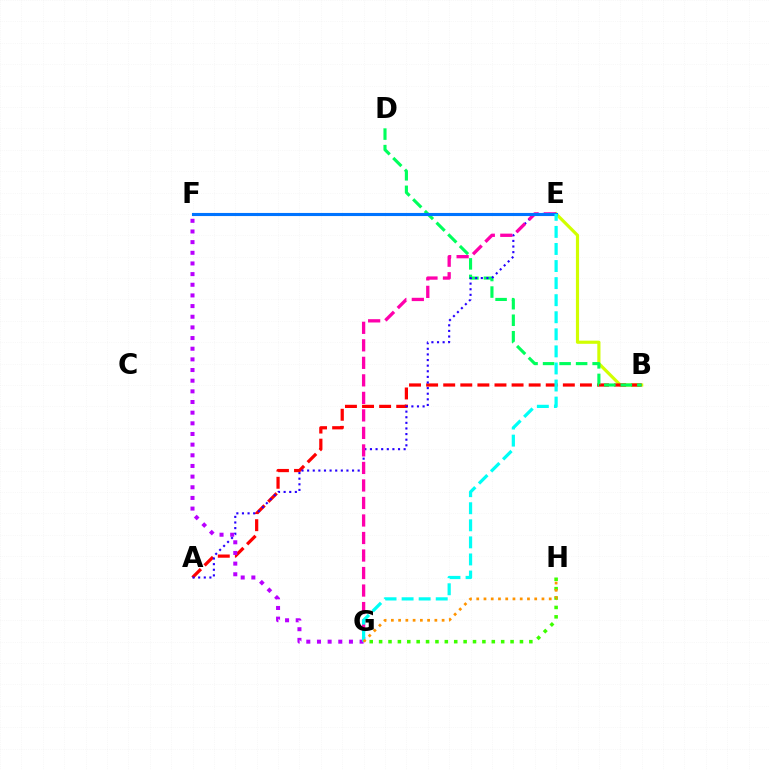{('B', 'E'): [{'color': '#d1ff00', 'line_style': 'solid', 'thickness': 2.28}], ('A', 'B'): [{'color': '#ff0000', 'line_style': 'dashed', 'thickness': 2.32}], ('F', 'G'): [{'color': '#b900ff', 'line_style': 'dotted', 'thickness': 2.9}], ('B', 'D'): [{'color': '#00ff5c', 'line_style': 'dashed', 'thickness': 2.24}], ('A', 'E'): [{'color': '#2500ff', 'line_style': 'dotted', 'thickness': 1.53}], ('G', 'H'): [{'color': '#3dff00', 'line_style': 'dotted', 'thickness': 2.55}, {'color': '#ff9400', 'line_style': 'dotted', 'thickness': 1.97}], ('E', 'G'): [{'color': '#ff00ac', 'line_style': 'dashed', 'thickness': 2.38}, {'color': '#00fff6', 'line_style': 'dashed', 'thickness': 2.32}], ('E', 'F'): [{'color': '#0074ff', 'line_style': 'solid', 'thickness': 2.23}]}